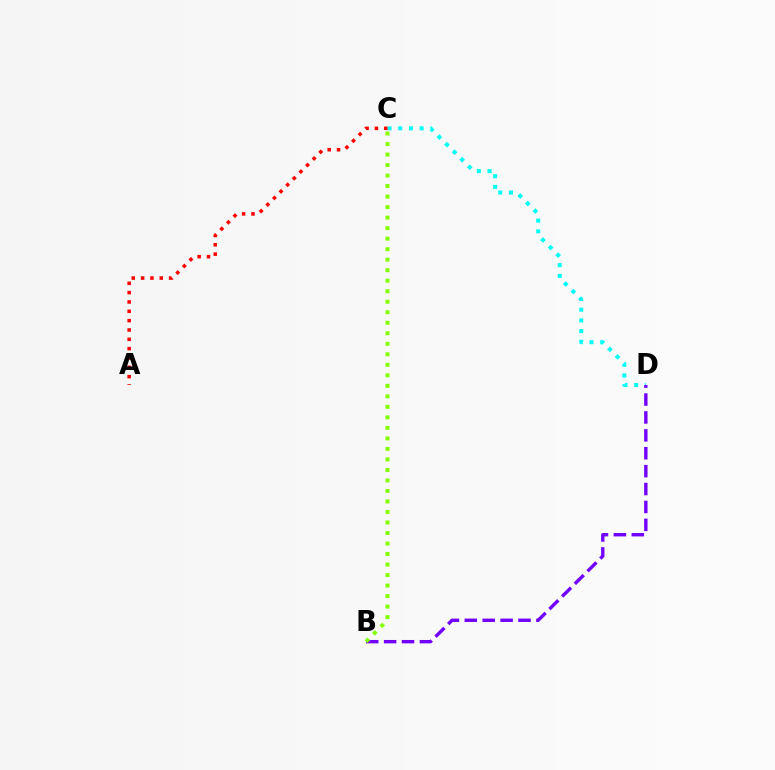{('C', 'D'): [{'color': '#00fff6', 'line_style': 'dotted', 'thickness': 2.91}], ('B', 'D'): [{'color': '#7200ff', 'line_style': 'dashed', 'thickness': 2.43}], ('B', 'C'): [{'color': '#84ff00', 'line_style': 'dotted', 'thickness': 2.86}], ('A', 'C'): [{'color': '#ff0000', 'line_style': 'dotted', 'thickness': 2.54}]}